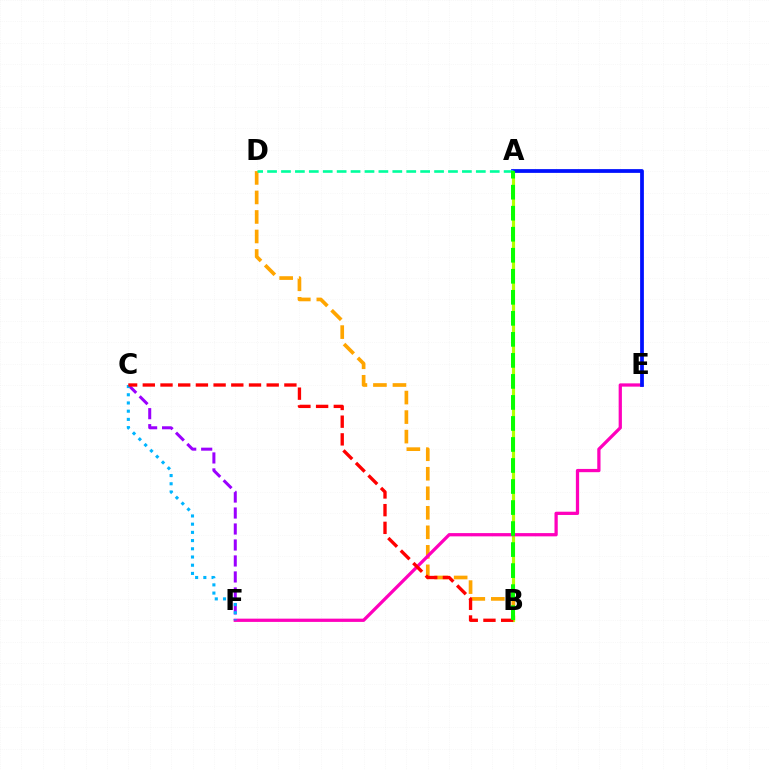{('A', 'B'): [{'color': '#b3ff00', 'line_style': 'solid', 'thickness': 2.28}, {'color': '#08ff00', 'line_style': 'dashed', 'thickness': 2.86}], ('B', 'D'): [{'color': '#ffa500', 'line_style': 'dashed', 'thickness': 2.65}], ('E', 'F'): [{'color': '#ff00bd', 'line_style': 'solid', 'thickness': 2.34}], ('A', 'E'): [{'color': '#0010ff', 'line_style': 'solid', 'thickness': 2.7}], ('A', 'D'): [{'color': '#00ff9d', 'line_style': 'dashed', 'thickness': 1.89}], ('C', 'F'): [{'color': '#9b00ff', 'line_style': 'dashed', 'thickness': 2.17}, {'color': '#00b5ff', 'line_style': 'dotted', 'thickness': 2.23}], ('B', 'C'): [{'color': '#ff0000', 'line_style': 'dashed', 'thickness': 2.4}]}